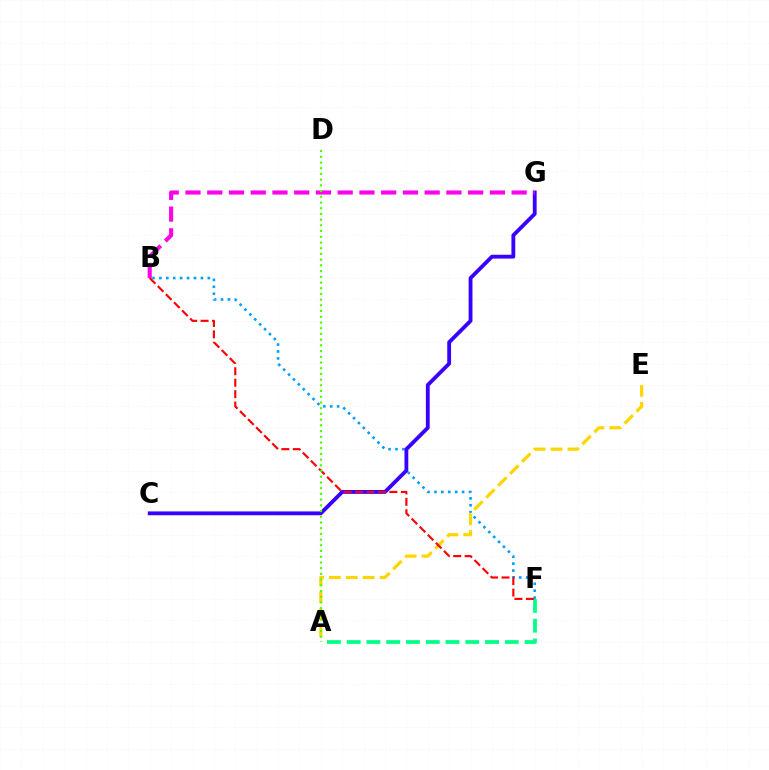{('B', 'F'): [{'color': '#009eff', 'line_style': 'dotted', 'thickness': 1.88}, {'color': '#ff0000', 'line_style': 'dashed', 'thickness': 1.55}], ('A', 'E'): [{'color': '#ffd500', 'line_style': 'dashed', 'thickness': 2.3}], ('A', 'F'): [{'color': '#00ff86', 'line_style': 'dashed', 'thickness': 2.69}], ('C', 'G'): [{'color': '#3700ff', 'line_style': 'solid', 'thickness': 2.76}], ('B', 'G'): [{'color': '#ff00ed', 'line_style': 'dashed', 'thickness': 2.95}], ('A', 'D'): [{'color': '#4fff00', 'line_style': 'dotted', 'thickness': 1.55}]}